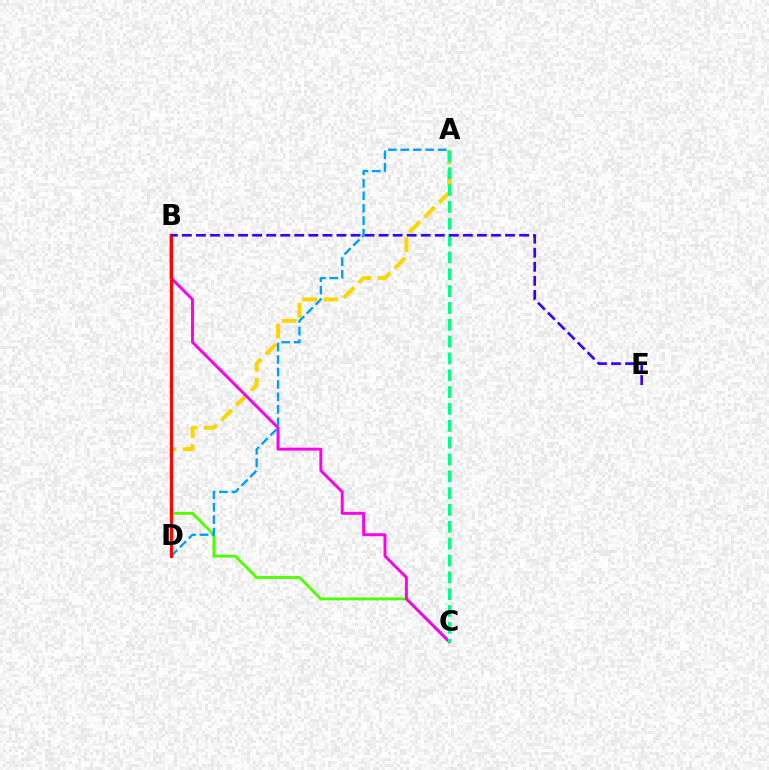{('B', 'C'): [{'color': '#4fff00', 'line_style': 'solid', 'thickness': 2.04}, {'color': '#ff00ed', 'line_style': 'solid', 'thickness': 2.12}], ('A', 'D'): [{'color': '#ffd500', 'line_style': 'dashed', 'thickness': 2.86}, {'color': '#009eff', 'line_style': 'dashed', 'thickness': 1.69}], ('B', 'D'): [{'color': '#ff0000', 'line_style': 'solid', 'thickness': 2.1}], ('A', 'C'): [{'color': '#00ff86', 'line_style': 'dashed', 'thickness': 2.29}], ('B', 'E'): [{'color': '#3700ff', 'line_style': 'dashed', 'thickness': 1.91}]}